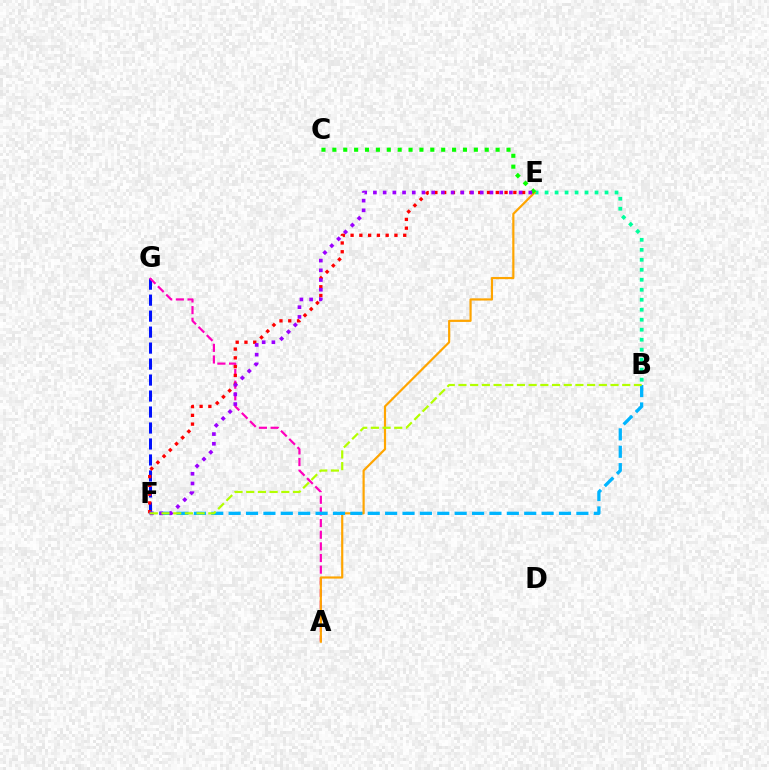{('B', 'E'): [{'color': '#00ff9d', 'line_style': 'dotted', 'thickness': 2.71}], ('F', 'G'): [{'color': '#0010ff', 'line_style': 'dashed', 'thickness': 2.17}], ('A', 'G'): [{'color': '#ff00bd', 'line_style': 'dashed', 'thickness': 1.58}], ('E', 'F'): [{'color': '#ff0000', 'line_style': 'dotted', 'thickness': 2.38}, {'color': '#9b00ff', 'line_style': 'dotted', 'thickness': 2.64}], ('A', 'E'): [{'color': '#ffa500', 'line_style': 'solid', 'thickness': 1.57}], ('B', 'F'): [{'color': '#00b5ff', 'line_style': 'dashed', 'thickness': 2.36}, {'color': '#b3ff00', 'line_style': 'dashed', 'thickness': 1.59}], ('C', 'E'): [{'color': '#08ff00', 'line_style': 'dotted', 'thickness': 2.96}]}